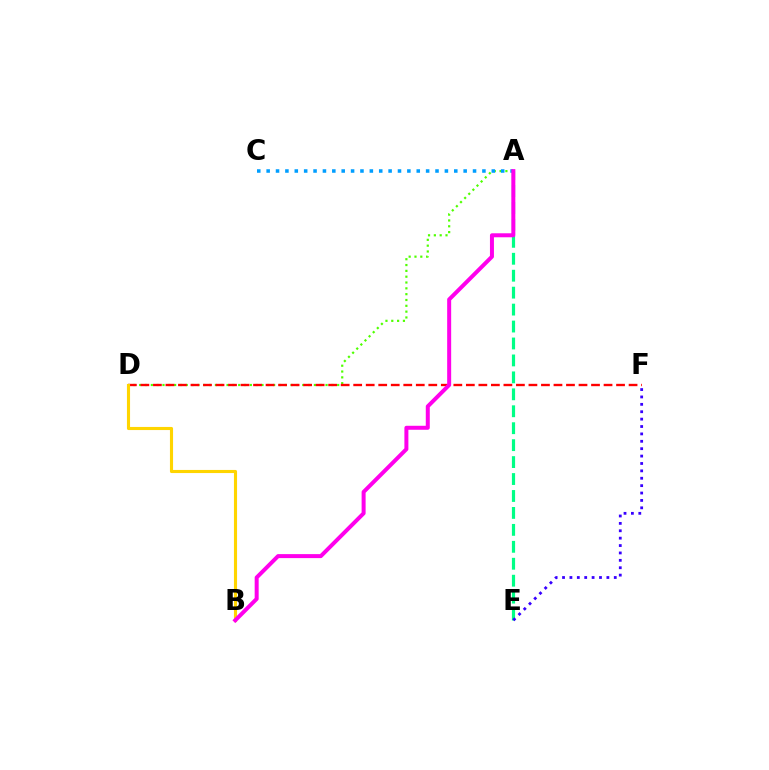{('A', 'D'): [{'color': '#4fff00', 'line_style': 'dotted', 'thickness': 1.58}], ('D', 'F'): [{'color': '#ff0000', 'line_style': 'dashed', 'thickness': 1.7}], ('A', 'E'): [{'color': '#00ff86', 'line_style': 'dashed', 'thickness': 2.3}], ('A', 'C'): [{'color': '#009eff', 'line_style': 'dotted', 'thickness': 2.55}], ('E', 'F'): [{'color': '#3700ff', 'line_style': 'dotted', 'thickness': 2.01}], ('B', 'D'): [{'color': '#ffd500', 'line_style': 'solid', 'thickness': 2.24}], ('A', 'B'): [{'color': '#ff00ed', 'line_style': 'solid', 'thickness': 2.88}]}